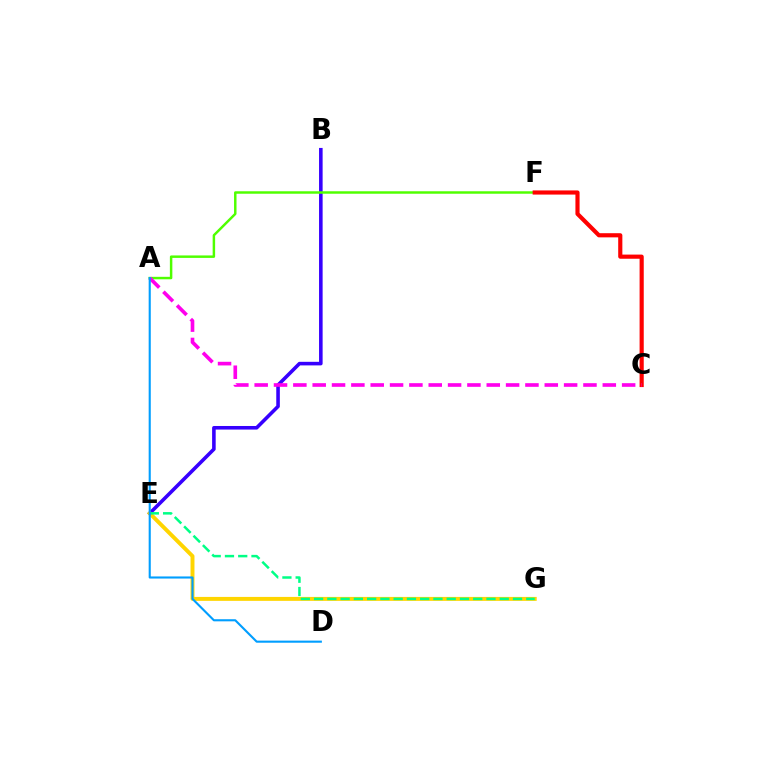{('B', 'E'): [{'color': '#3700ff', 'line_style': 'solid', 'thickness': 2.58}], ('A', 'F'): [{'color': '#4fff00', 'line_style': 'solid', 'thickness': 1.78}], ('E', 'G'): [{'color': '#ffd500', 'line_style': 'solid', 'thickness': 2.84}, {'color': '#00ff86', 'line_style': 'dashed', 'thickness': 1.8}], ('C', 'F'): [{'color': '#ff0000', 'line_style': 'solid', 'thickness': 2.99}], ('A', 'C'): [{'color': '#ff00ed', 'line_style': 'dashed', 'thickness': 2.63}], ('A', 'D'): [{'color': '#009eff', 'line_style': 'solid', 'thickness': 1.52}]}